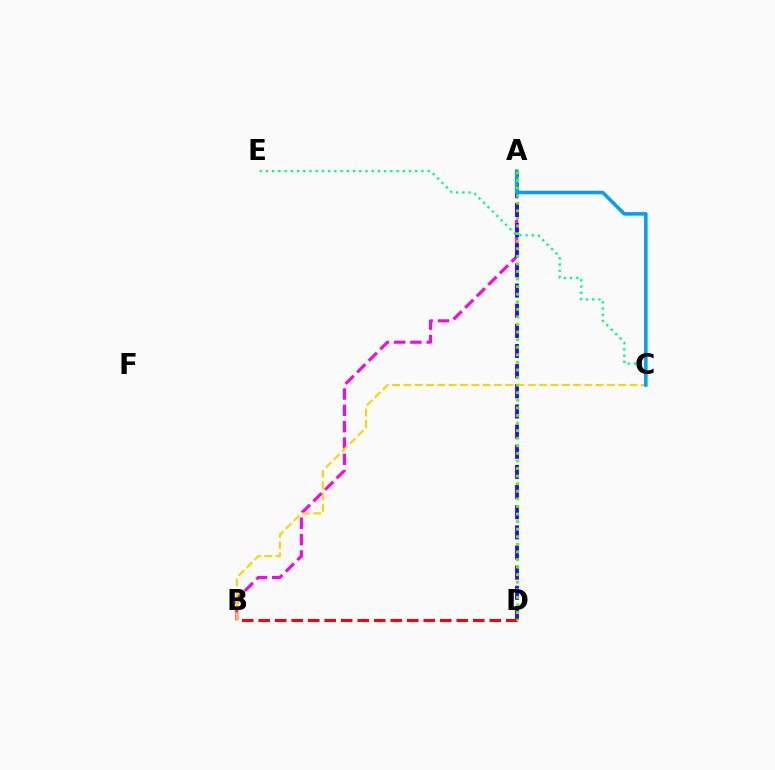{('A', 'B'): [{'color': '#ff00ed', 'line_style': 'dashed', 'thickness': 2.22}], ('B', 'C'): [{'color': '#ffd500', 'line_style': 'dashed', 'thickness': 1.54}], ('A', 'D'): [{'color': '#3700ff', 'line_style': 'dashed', 'thickness': 2.74}, {'color': '#4fff00', 'line_style': 'dotted', 'thickness': 2.06}], ('C', 'E'): [{'color': '#00ff86', 'line_style': 'dotted', 'thickness': 1.69}], ('A', 'C'): [{'color': '#009eff', 'line_style': 'solid', 'thickness': 2.55}], ('B', 'D'): [{'color': '#ff0000', 'line_style': 'dashed', 'thickness': 2.24}]}